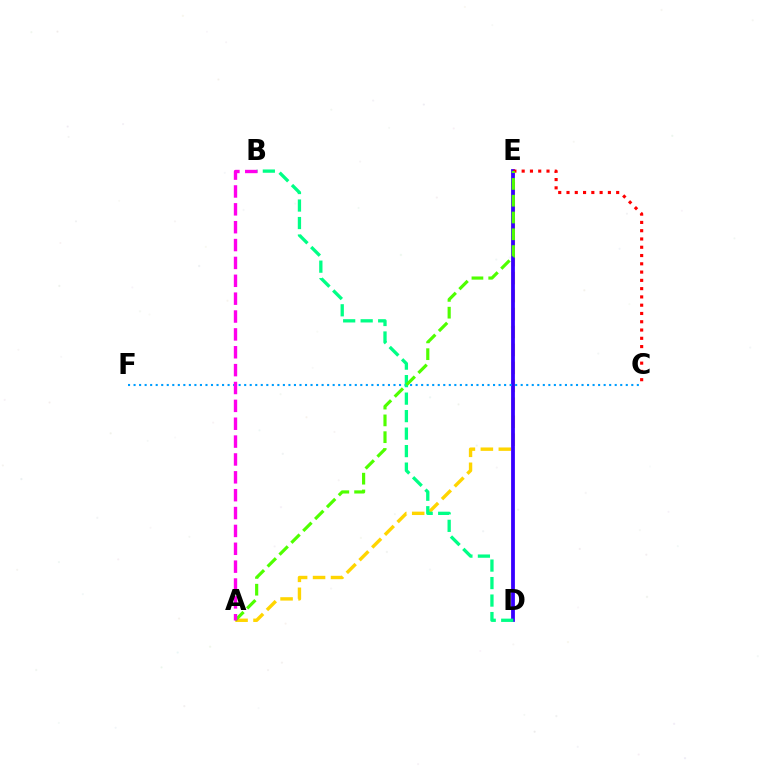{('A', 'E'): [{'color': '#ffd500', 'line_style': 'dashed', 'thickness': 2.44}, {'color': '#4fff00', 'line_style': 'dashed', 'thickness': 2.28}], ('D', 'E'): [{'color': '#3700ff', 'line_style': 'solid', 'thickness': 2.73}], ('C', 'F'): [{'color': '#009eff', 'line_style': 'dotted', 'thickness': 1.5}], ('C', 'E'): [{'color': '#ff0000', 'line_style': 'dotted', 'thickness': 2.25}], ('B', 'D'): [{'color': '#00ff86', 'line_style': 'dashed', 'thickness': 2.38}], ('A', 'B'): [{'color': '#ff00ed', 'line_style': 'dashed', 'thickness': 2.43}]}